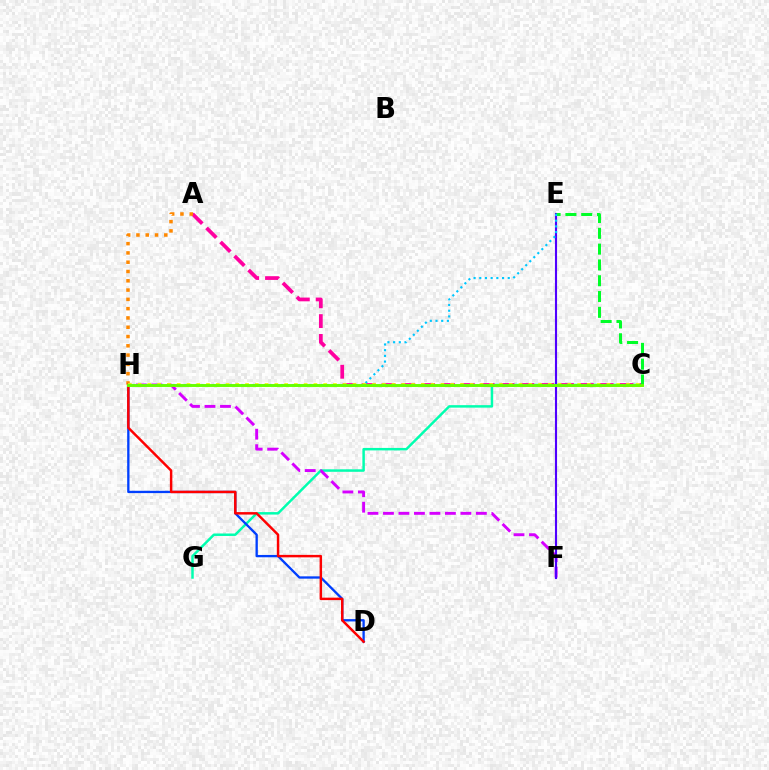{('C', 'G'): [{'color': '#00ffaf', 'line_style': 'solid', 'thickness': 1.78}], ('A', 'C'): [{'color': '#ff00a0', 'line_style': 'dashed', 'thickness': 2.69}], ('F', 'H'): [{'color': '#d600ff', 'line_style': 'dashed', 'thickness': 2.1}], ('A', 'H'): [{'color': '#ff8800', 'line_style': 'dotted', 'thickness': 2.52}], ('E', 'F'): [{'color': '#4f00ff', 'line_style': 'solid', 'thickness': 1.52}], ('D', 'H'): [{'color': '#003fff', 'line_style': 'solid', 'thickness': 1.67}, {'color': '#ff0000', 'line_style': 'solid', 'thickness': 1.78}], ('C', 'E'): [{'color': '#00ff27', 'line_style': 'dashed', 'thickness': 2.15}], ('E', 'H'): [{'color': '#00c7ff', 'line_style': 'dotted', 'thickness': 1.55}], ('C', 'H'): [{'color': '#eeff00', 'line_style': 'dotted', 'thickness': 2.65}, {'color': '#66ff00', 'line_style': 'solid', 'thickness': 2.11}]}